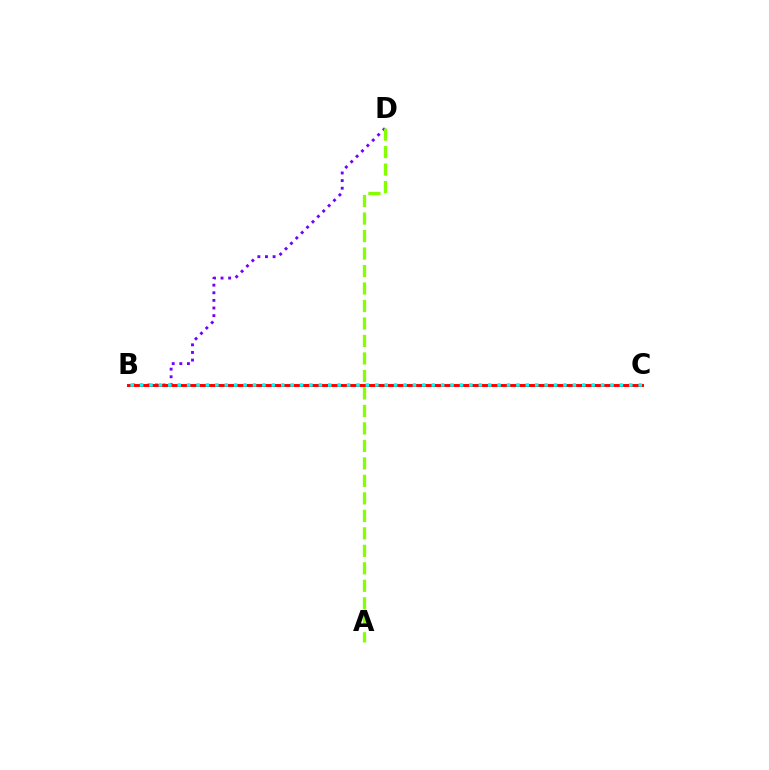{('B', 'D'): [{'color': '#7200ff', 'line_style': 'dotted', 'thickness': 2.07}], ('B', 'C'): [{'color': '#ff0000', 'line_style': 'solid', 'thickness': 2.13}, {'color': '#00fff6', 'line_style': 'dotted', 'thickness': 2.56}], ('A', 'D'): [{'color': '#84ff00', 'line_style': 'dashed', 'thickness': 2.38}]}